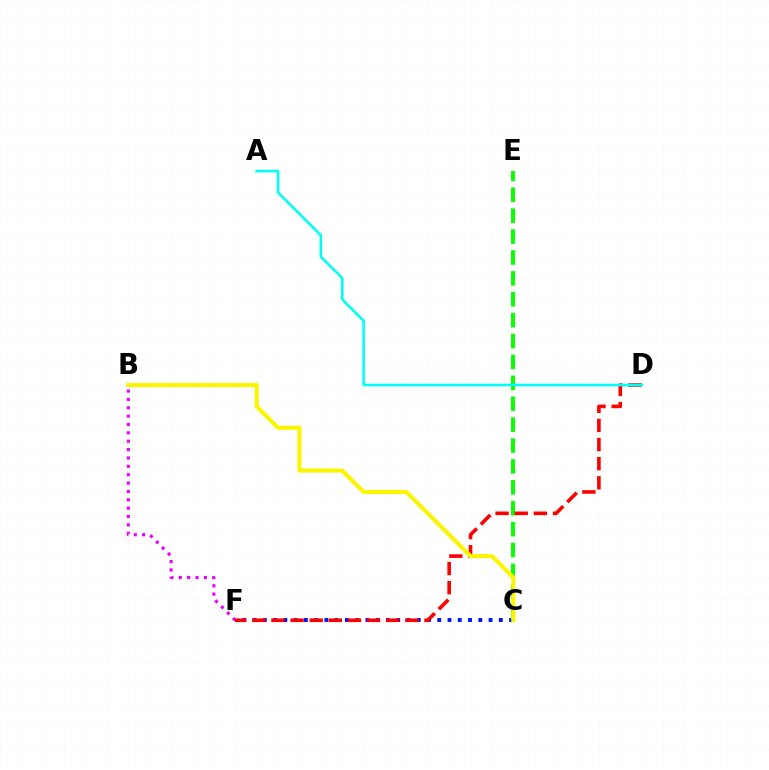{('C', 'F'): [{'color': '#0010ff', 'line_style': 'dotted', 'thickness': 2.79}], ('B', 'F'): [{'color': '#ee00ff', 'line_style': 'dotted', 'thickness': 2.27}], ('C', 'E'): [{'color': '#08ff00', 'line_style': 'dashed', 'thickness': 2.84}], ('D', 'F'): [{'color': '#ff0000', 'line_style': 'dashed', 'thickness': 2.6}], ('B', 'C'): [{'color': '#fcf500', 'line_style': 'solid', 'thickness': 2.95}], ('A', 'D'): [{'color': '#00fff6', 'line_style': 'solid', 'thickness': 1.86}]}